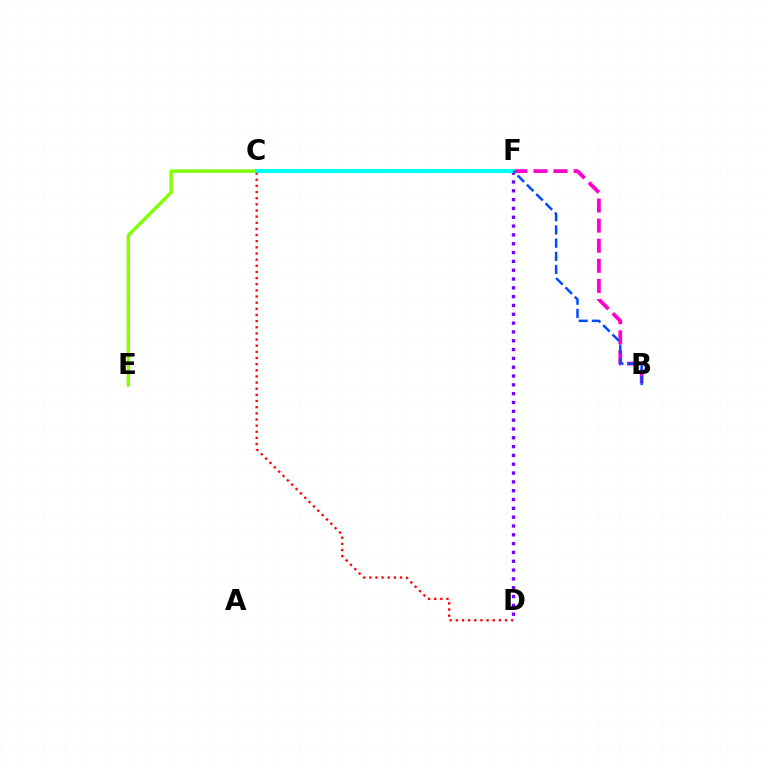{('C', 'D'): [{'color': '#ff0000', 'line_style': 'dotted', 'thickness': 1.67}], ('B', 'F'): [{'color': '#ff00cf', 'line_style': 'dashed', 'thickness': 2.73}, {'color': '#004bff', 'line_style': 'dashed', 'thickness': 1.79}], ('C', 'F'): [{'color': '#ffbd00', 'line_style': 'solid', 'thickness': 1.71}, {'color': '#00ff39', 'line_style': 'dotted', 'thickness': 2.27}, {'color': '#00fff6', 'line_style': 'solid', 'thickness': 2.89}], ('D', 'F'): [{'color': '#7200ff', 'line_style': 'dotted', 'thickness': 2.4}], ('C', 'E'): [{'color': '#84ff00', 'line_style': 'solid', 'thickness': 2.48}]}